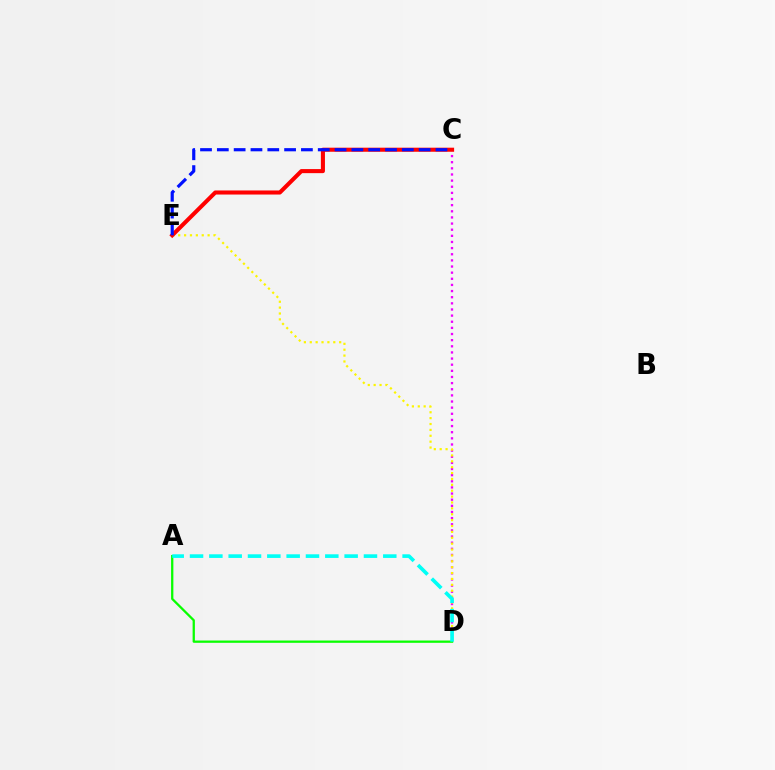{('C', 'D'): [{'color': '#ee00ff', 'line_style': 'dotted', 'thickness': 1.67}], ('D', 'E'): [{'color': '#fcf500', 'line_style': 'dotted', 'thickness': 1.6}], ('C', 'E'): [{'color': '#ff0000', 'line_style': 'solid', 'thickness': 2.93}, {'color': '#0010ff', 'line_style': 'dashed', 'thickness': 2.28}], ('A', 'D'): [{'color': '#08ff00', 'line_style': 'solid', 'thickness': 1.64}, {'color': '#00fff6', 'line_style': 'dashed', 'thickness': 2.63}]}